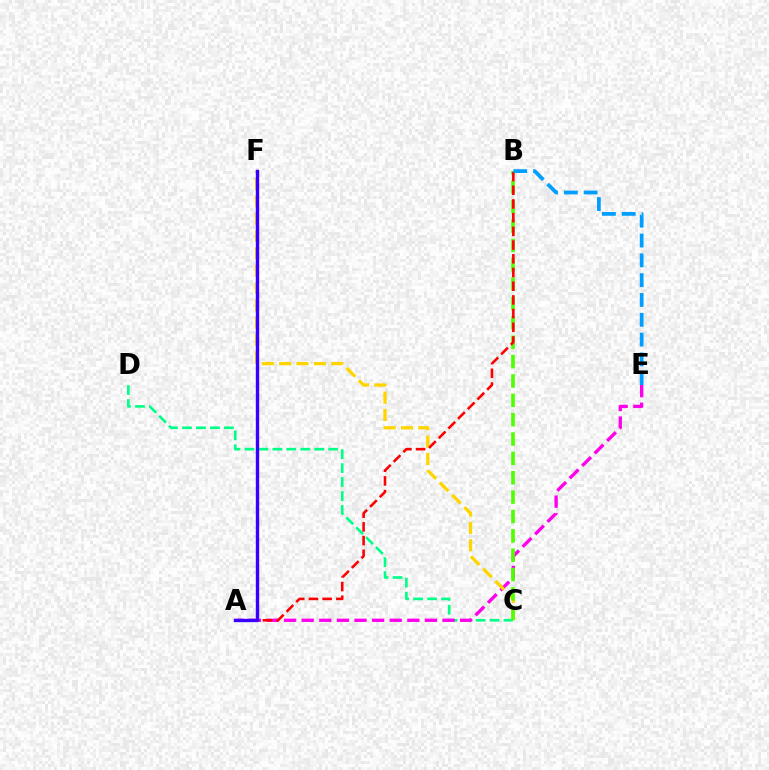{('C', 'D'): [{'color': '#00ff86', 'line_style': 'dashed', 'thickness': 1.9}], ('A', 'E'): [{'color': '#ff00ed', 'line_style': 'dashed', 'thickness': 2.39}], ('C', 'F'): [{'color': '#ffd500', 'line_style': 'dashed', 'thickness': 2.36}], ('B', 'C'): [{'color': '#4fff00', 'line_style': 'dashed', 'thickness': 2.63}], ('A', 'B'): [{'color': '#ff0000', 'line_style': 'dashed', 'thickness': 1.86}], ('B', 'E'): [{'color': '#009eff', 'line_style': 'dashed', 'thickness': 2.69}], ('A', 'F'): [{'color': '#3700ff', 'line_style': 'solid', 'thickness': 2.42}]}